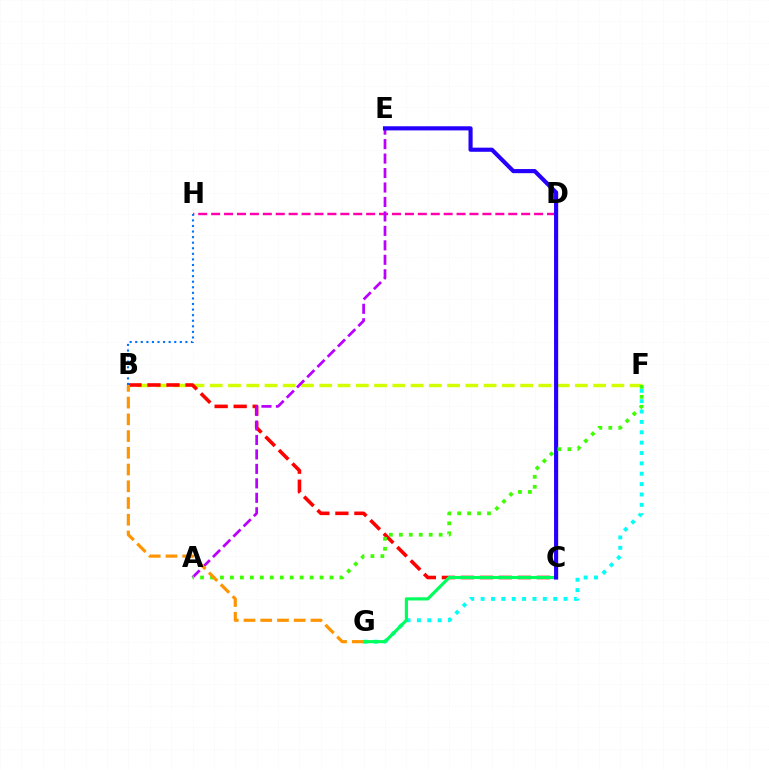{('B', 'F'): [{'color': '#d1ff00', 'line_style': 'dashed', 'thickness': 2.48}], ('F', 'G'): [{'color': '#00fff6', 'line_style': 'dotted', 'thickness': 2.82}], ('B', 'C'): [{'color': '#ff0000', 'line_style': 'dashed', 'thickness': 2.58}], ('D', 'H'): [{'color': '#ff00ac', 'line_style': 'dashed', 'thickness': 1.75}], ('B', 'H'): [{'color': '#0074ff', 'line_style': 'dotted', 'thickness': 1.51}], ('C', 'G'): [{'color': '#00ff5c', 'line_style': 'solid', 'thickness': 2.29}], ('A', 'E'): [{'color': '#b900ff', 'line_style': 'dashed', 'thickness': 1.96}], ('C', 'E'): [{'color': '#2500ff', 'line_style': 'solid', 'thickness': 2.97}], ('A', 'F'): [{'color': '#3dff00', 'line_style': 'dotted', 'thickness': 2.71}], ('B', 'G'): [{'color': '#ff9400', 'line_style': 'dashed', 'thickness': 2.27}]}